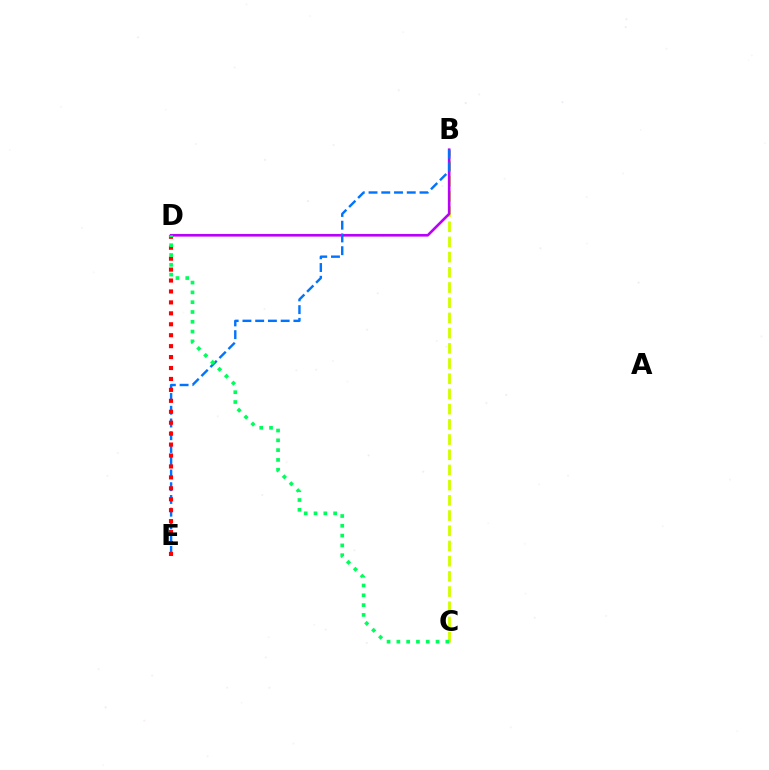{('B', 'C'): [{'color': '#d1ff00', 'line_style': 'dashed', 'thickness': 2.07}], ('B', 'D'): [{'color': '#b900ff', 'line_style': 'solid', 'thickness': 1.9}], ('B', 'E'): [{'color': '#0074ff', 'line_style': 'dashed', 'thickness': 1.73}], ('D', 'E'): [{'color': '#ff0000', 'line_style': 'dotted', 'thickness': 2.97}], ('C', 'D'): [{'color': '#00ff5c', 'line_style': 'dotted', 'thickness': 2.66}]}